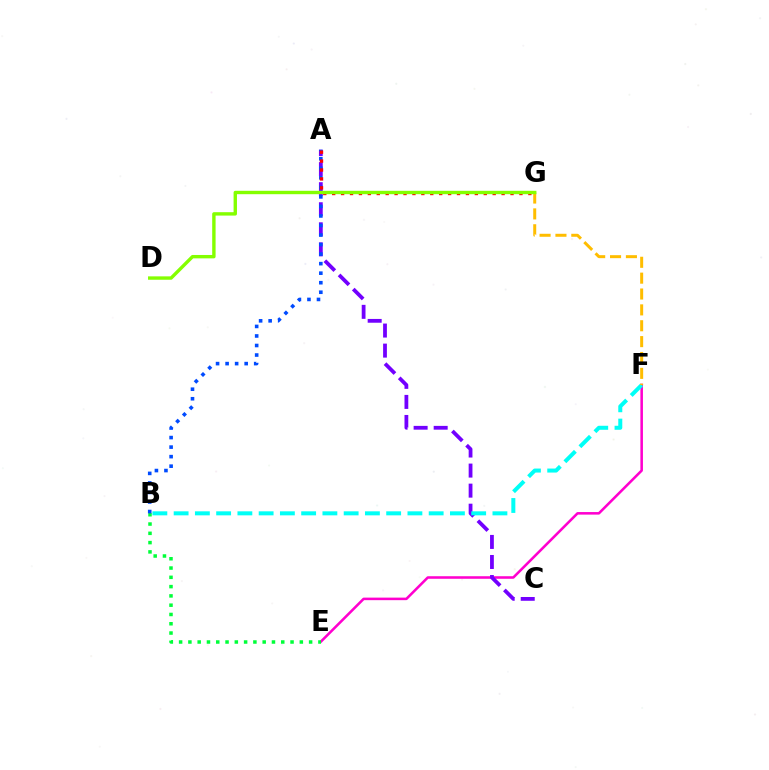{('E', 'F'): [{'color': '#ff00cf', 'line_style': 'solid', 'thickness': 1.84}], ('A', 'C'): [{'color': '#7200ff', 'line_style': 'dashed', 'thickness': 2.72}], ('B', 'F'): [{'color': '#00fff6', 'line_style': 'dashed', 'thickness': 2.89}], ('B', 'E'): [{'color': '#00ff39', 'line_style': 'dotted', 'thickness': 2.52}], ('A', 'B'): [{'color': '#004bff', 'line_style': 'dotted', 'thickness': 2.59}], ('F', 'G'): [{'color': '#ffbd00', 'line_style': 'dashed', 'thickness': 2.16}], ('A', 'G'): [{'color': '#ff0000', 'line_style': 'dotted', 'thickness': 2.42}], ('D', 'G'): [{'color': '#84ff00', 'line_style': 'solid', 'thickness': 2.44}]}